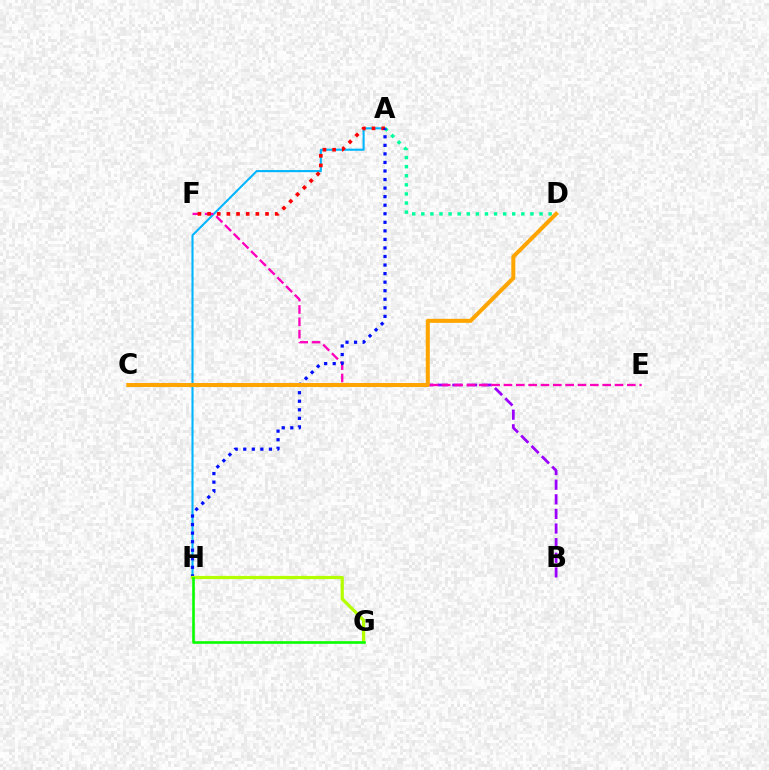{('A', 'D'): [{'color': '#00ff9d', 'line_style': 'dotted', 'thickness': 2.47}], ('B', 'C'): [{'color': '#9b00ff', 'line_style': 'dashed', 'thickness': 1.99}], ('A', 'H'): [{'color': '#00b5ff', 'line_style': 'solid', 'thickness': 1.51}, {'color': '#0010ff', 'line_style': 'dotted', 'thickness': 2.32}], ('E', 'F'): [{'color': '#ff00bd', 'line_style': 'dashed', 'thickness': 1.68}], ('A', 'F'): [{'color': '#ff0000', 'line_style': 'dotted', 'thickness': 2.62}], ('G', 'H'): [{'color': '#b3ff00', 'line_style': 'solid', 'thickness': 2.32}, {'color': '#08ff00', 'line_style': 'solid', 'thickness': 1.88}], ('C', 'D'): [{'color': '#ffa500', 'line_style': 'solid', 'thickness': 2.9}]}